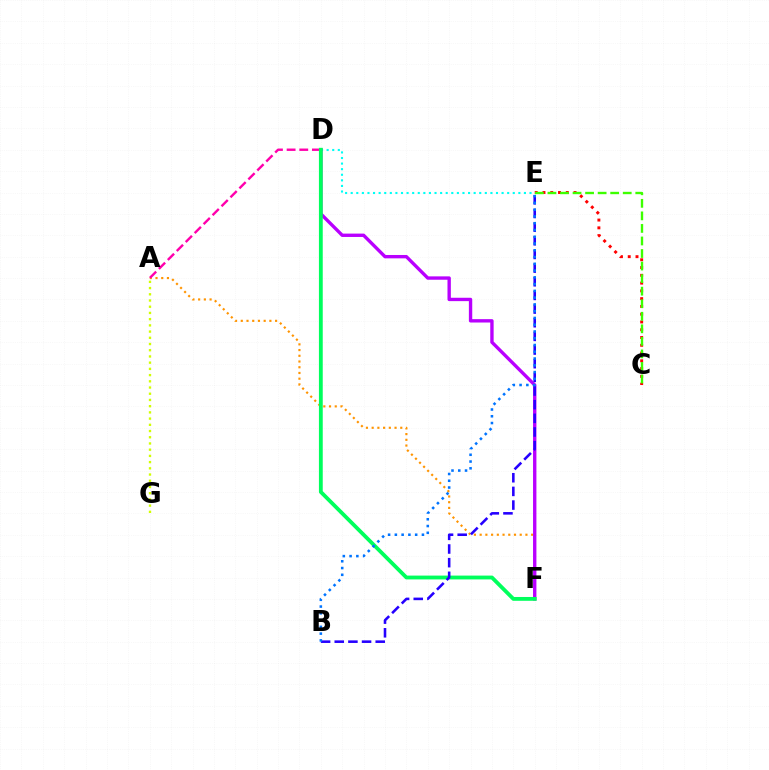{('A', 'F'): [{'color': '#ff9400', 'line_style': 'dotted', 'thickness': 1.55}], ('D', 'E'): [{'color': '#00fff6', 'line_style': 'dotted', 'thickness': 1.52}], ('A', 'D'): [{'color': '#ff00ac', 'line_style': 'dashed', 'thickness': 1.72}], ('D', 'F'): [{'color': '#b900ff', 'line_style': 'solid', 'thickness': 2.42}, {'color': '#00ff5c', 'line_style': 'solid', 'thickness': 2.75}], ('C', 'E'): [{'color': '#ff0000', 'line_style': 'dotted', 'thickness': 2.11}, {'color': '#3dff00', 'line_style': 'dashed', 'thickness': 1.7}], ('B', 'E'): [{'color': '#2500ff', 'line_style': 'dashed', 'thickness': 1.86}, {'color': '#0074ff', 'line_style': 'dotted', 'thickness': 1.84}], ('A', 'G'): [{'color': '#d1ff00', 'line_style': 'dotted', 'thickness': 1.69}]}